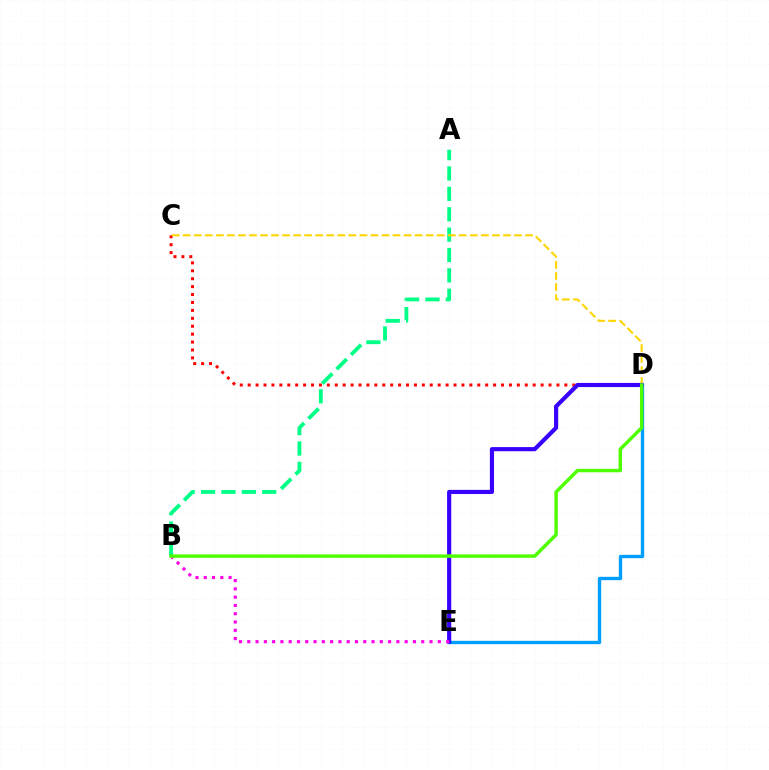{('A', 'B'): [{'color': '#00ff86', 'line_style': 'dashed', 'thickness': 2.77}], ('C', 'D'): [{'color': '#ff0000', 'line_style': 'dotted', 'thickness': 2.15}, {'color': '#ffd500', 'line_style': 'dashed', 'thickness': 1.5}], ('D', 'E'): [{'color': '#009eff', 'line_style': 'solid', 'thickness': 2.42}, {'color': '#3700ff', 'line_style': 'solid', 'thickness': 2.98}], ('B', 'E'): [{'color': '#ff00ed', 'line_style': 'dotted', 'thickness': 2.25}], ('B', 'D'): [{'color': '#4fff00', 'line_style': 'solid', 'thickness': 2.47}]}